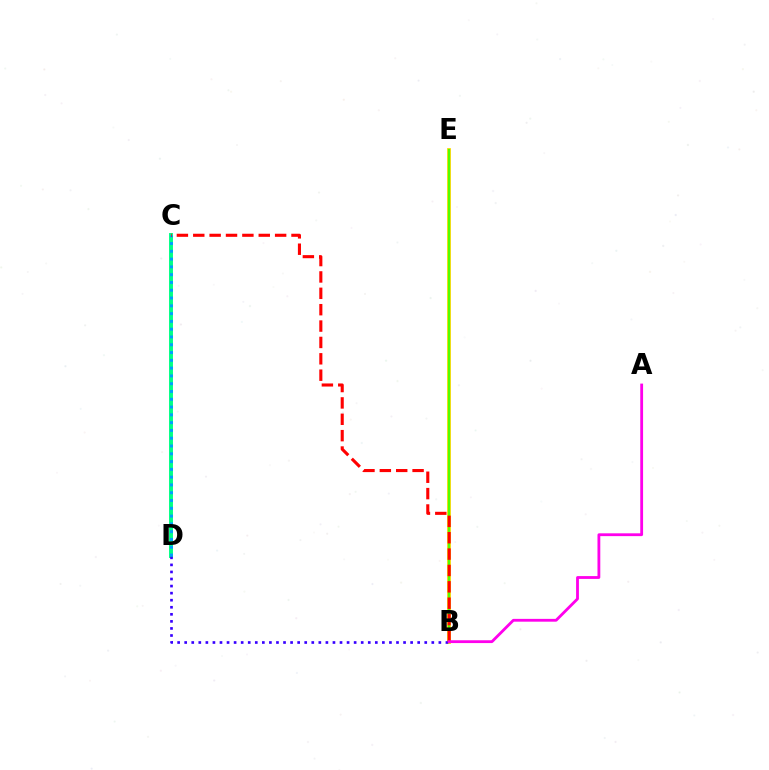{('B', 'E'): [{'color': '#ffd500', 'line_style': 'solid', 'thickness': 2.7}, {'color': '#4fff00', 'line_style': 'solid', 'thickness': 1.59}], ('C', 'D'): [{'color': '#00ff86', 'line_style': 'solid', 'thickness': 2.82}, {'color': '#009eff', 'line_style': 'dotted', 'thickness': 2.12}], ('B', 'D'): [{'color': '#3700ff', 'line_style': 'dotted', 'thickness': 1.92}], ('B', 'C'): [{'color': '#ff0000', 'line_style': 'dashed', 'thickness': 2.22}], ('A', 'B'): [{'color': '#ff00ed', 'line_style': 'solid', 'thickness': 2.03}]}